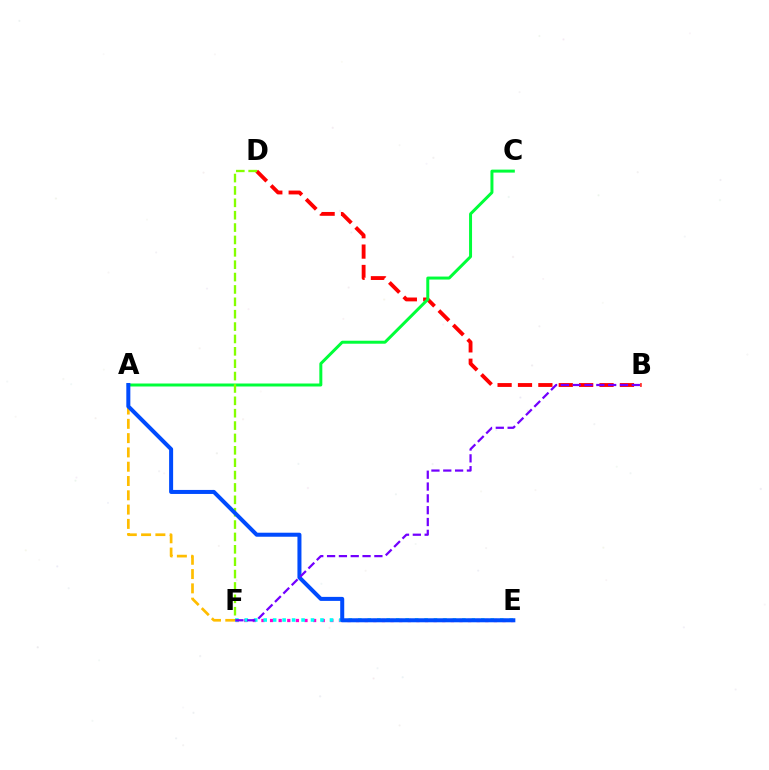{('B', 'D'): [{'color': '#ff0000', 'line_style': 'dashed', 'thickness': 2.77}], ('E', 'F'): [{'color': '#ff00cf', 'line_style': 'dotted', 'thickness': 2.34}, {'color': '#00fff6', 'line_style': 'dotted', 'thickness': 2.57}], ('A', 'C'): [{'color': '#00ff39', 'line_style': 'solid', 'thickness': 2.15}], ('A', 'F'): [{'color': '#ffbd00', 'line_style': 'dashed', 'thickness': 1.94}], ('D', 'F'): [{'color': '#84ff00', 'line_style': 'dashed', 'thickness': 1.68}], ('A', 'E'): [{'color': '#004bff', 'line_style': 'solid', 'thickness': 2.89}], ('B', 'F'): [{'color': '#7200ff', 'line_style': 'dashed', 'thickness': 1.61}]}